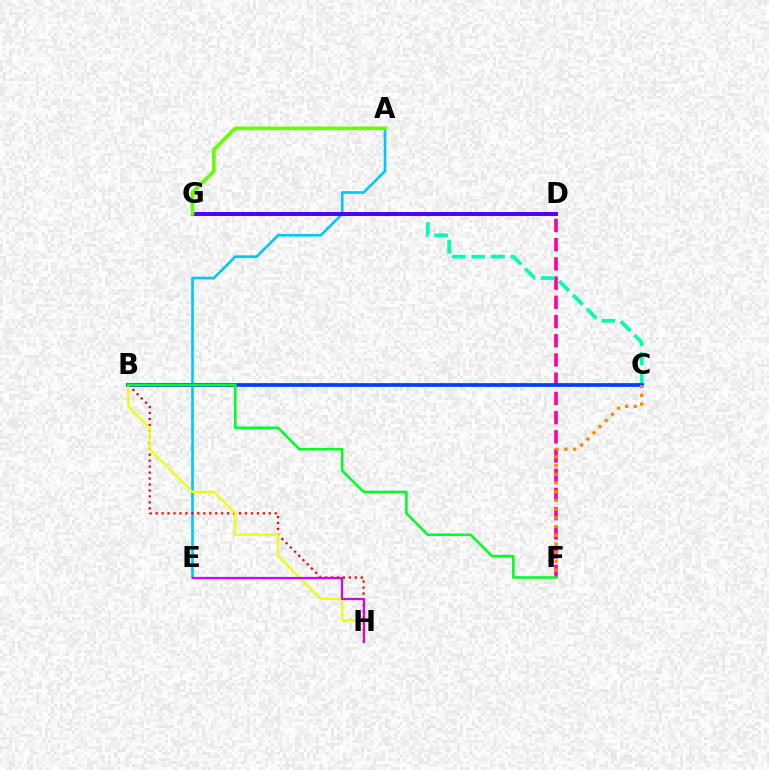{('D', 'F'): [{'color': '#ff00a0', 'line_style': 'dashed', 'thickness': 2.61}], ('A', 'E'): [{'color': '#00c7ff', 'line_style': 'solid', 'thickness': 1.9}], ('C', 'G'): [{'color': '#00ffaf', 'line_style': 'dashed', 'thickness': 2.66}], ('D', 'G'): [{'color': '#4f00ff', 'line_style': 'solid', 'thickness': 2.84}], ('B', 'C'): [{'color': '#003fff', 'line_style': 'solid', 'thickness': 2.68}], ('B', 'H'): [{'color': '#ff0000', 'line_style': 'dotted', 'thickness': 1.62}, {'color': '#eeff00', 'line_style': 'solid', 'thickness': 1.58}], ('E', 'H'): [{'color': '#d600ff', 'line_style': 'solid', 'thickness': 1.62}], ('C', 'F'): [{'color': '#ff8800', 'line_style': 'dotted', 'thickness': 2.37}], ('B', 'F'): [{'color': '#00ff27', 'line_style': 'solid', 'thickness': 1.85}], ('A', 'G'): [{'color': '#66ff00', 'line_style': 'solid', 'thickness': 2.61}]}